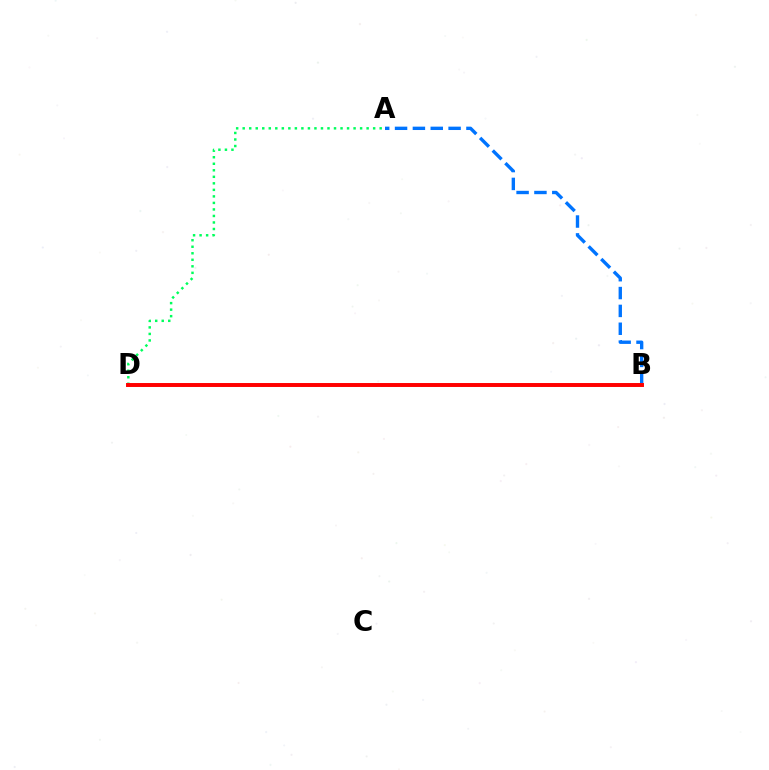{('A', 'D'): [{'color': '#00ff5c', 'line_style': 'dotted', 'thickness': 1.77}], ('A', 'B'): [{'color': '#0074ff', 'line_style': 'dashed', 'thickness': 2.42}], ('B', 'D'): [{'color': '#d1ff00', 'line_style': 'dotted', 'thickness': 1.81}, {'color': '#b900ff', 'line_style': 'solid', 'thickness': 1.51}, {'color': '#ff0000', 'line_style': 'solid', 'thickness': 2.83}]}